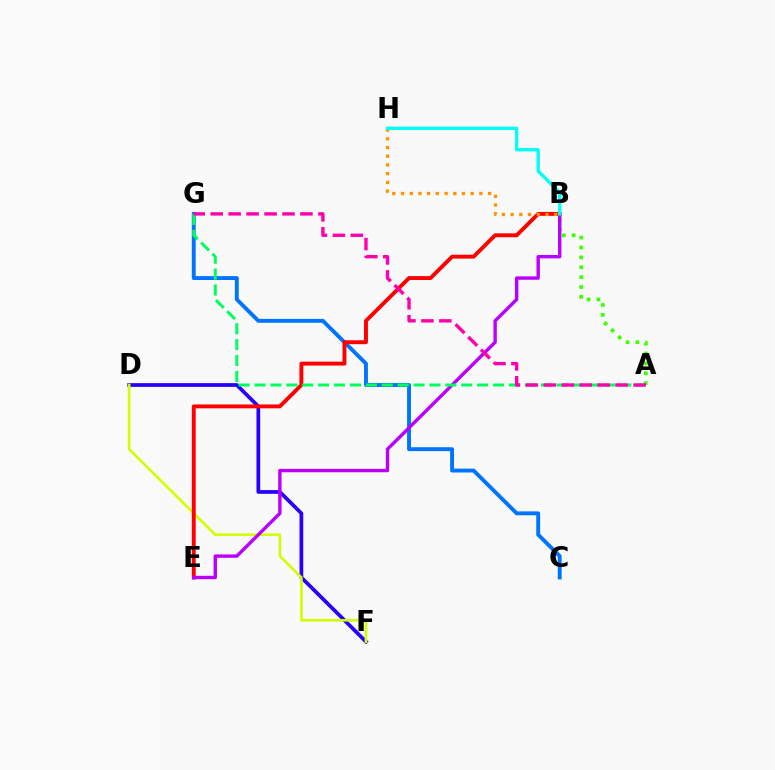{('A', 'B'): [{'color': '#3dff00', 'line_style': 'dotted', 'thickness': 2.68}], ('D', 'F'): [{'color': '#2500ff', 'line_style': 'solid', 'thickness': 2.69}, {'color': '#d1ff00', 'line_style': 'solid', 'thickness': 1.88}], ('C', 'G'): [{'color': '#0074ff', 'line_style': 'solid', 'thickness': 2.8}], ('B', 'E'): [{'color': '#ff0000', 'line_style': 'solid', 'thickness': 2.81}, {'color': '#b900ff', 'line_style': 'solid', 'thickness': 2.44}], ('B', 'H'): [{'color': '#ff9400', 'line_style': 'dotted', 'thickness': 2.37}, {'color': '#00fff6', 'line_style': 'solid', 'thickness': 2.41}], ('A', 'G'): [{'color': '#00ff5c', 'line_style': 'dashed', 'thickness': 2.16}, {'color': '#ff00ac', 'line_style': 'dashed', 'thickness': 2.44}]}